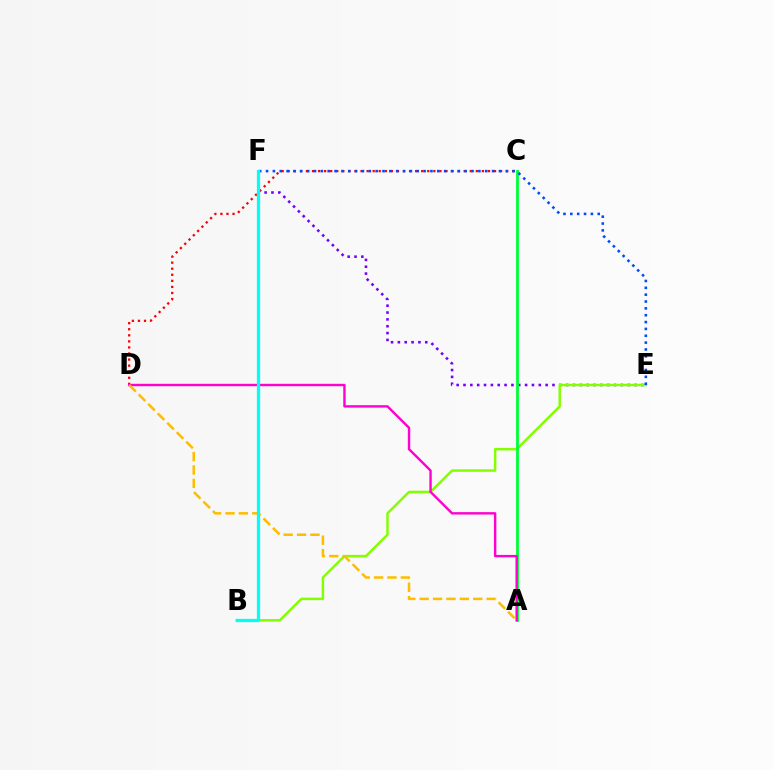{('E', 'F'): [{'color': '#7200ff', 'line_style': 'dotted', 'thickness': 1.86}, {'color': '#004bff', 'line_style': 'dotted', 'thickness': 1.86}], ('B', 'E'): [{'color': '#84ff00', 'line_style': 'solid', 'thickness': 1.79}], ('C', 'D'): [{'color': '#ff0000', 'line_style': 'dotted', 'thickness': 1.65}], ('A', 'C'): [{'color': '#00ff39', 'line_style': 'solid', 'thickness': 2.04}], ('A', 'D'): [{'color': '#ff00cf', 'line_style': 'solid', 'thickness': 1.73}, {'color': '#ffbd00', 'line_style': 'dashed', 'thickness': 1.82}], ('B', 'F'): [{'color': '#00fff6', 'line_style': 'solid', 'thickness': 2.35}]}